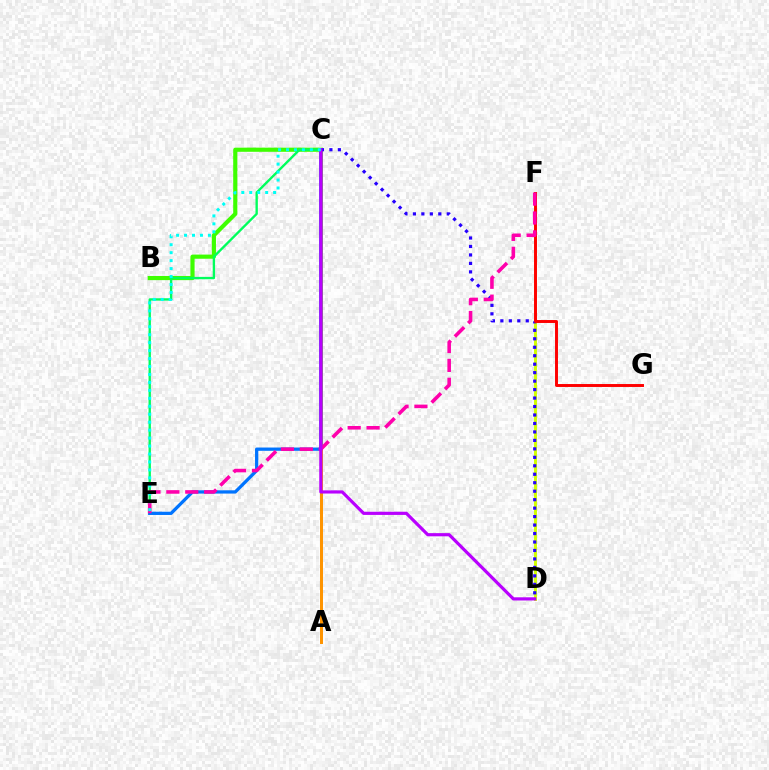{('B', 'C'): [{'color': '#3dff00', 'line_style': 'solid', 'thickness': 2.99}], ('C', 'E'): [{'color': '#00ff5c', 'line_style': 'solid', 'thickness': 1.7}, {'color': '#0074ff', 'line_style': 'solid', 'thickness': 2.35}, {'color': '#00fff6', 'line_style': 'dotted', 'thickness': 2.16}], ('D', 'F'): [{'color': '#d1ff00', 'line_style': 'solid', 'thickness': 2.11}], ('A', 'C'): [{'color': '#ff9400', 'line_style': 'solid', 'thickness': 2.15}], ('C', 'D'): [{'color': '#2500ff', 'line_style': 'dotted', 'thickness': 2.3}, {'color': '#b900ff', 'line_style': 'solid', 'thickness': 2.29}], ('F', 'G'): [{'color': '#ff0000', 'line_style': 'solid', 'thickness': 2.11}], ('E', 'F'): [{'color': '#ff00ac', 'line_style': 'dashed', 'thickness': 2.57}]}